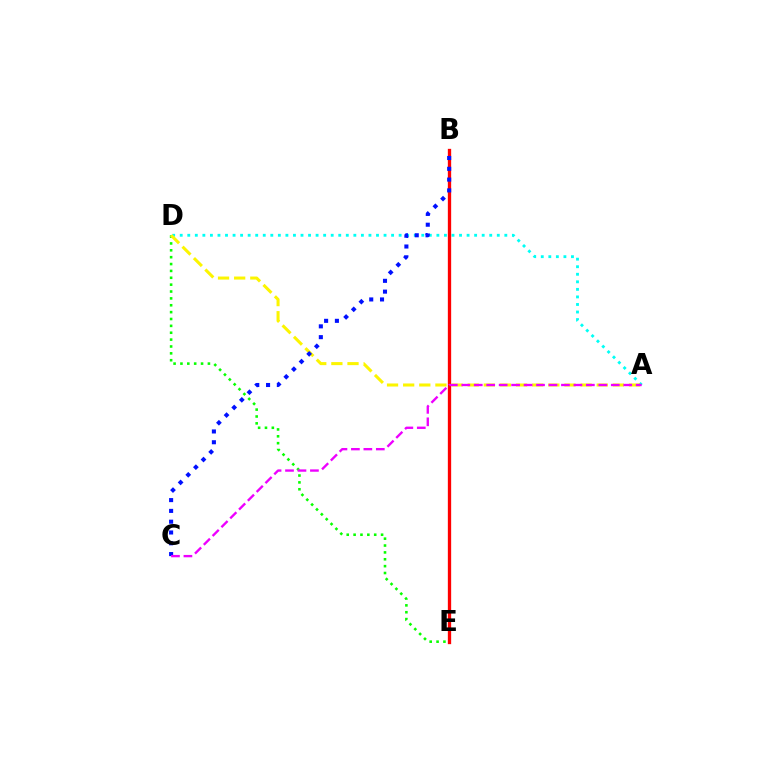{('A', 'D'): [{'color': '#00fff6', 'line_style': 'dotted', 'thickness': 2.05}, {'color': '#fcf500', 'line_style': 'dashed', 'thickness': 2.19}], ('B', 'E'): [{'color': '#ff0000', 'line_style': 'solid', 'thickness': 2.38}], ('D', 'E'): [{'color': '#08ff00', 'line_style': 'dotted', 'thickness': 1.87}], ('B', 'C'): [{'color': '#0010ff', 'line_style': 'dotted', 'thickness': 2.93}], ('A', 'C'): [{'color': '#ee00ff', 'line_style': 'dashed', 'thickness': 1.69}]}